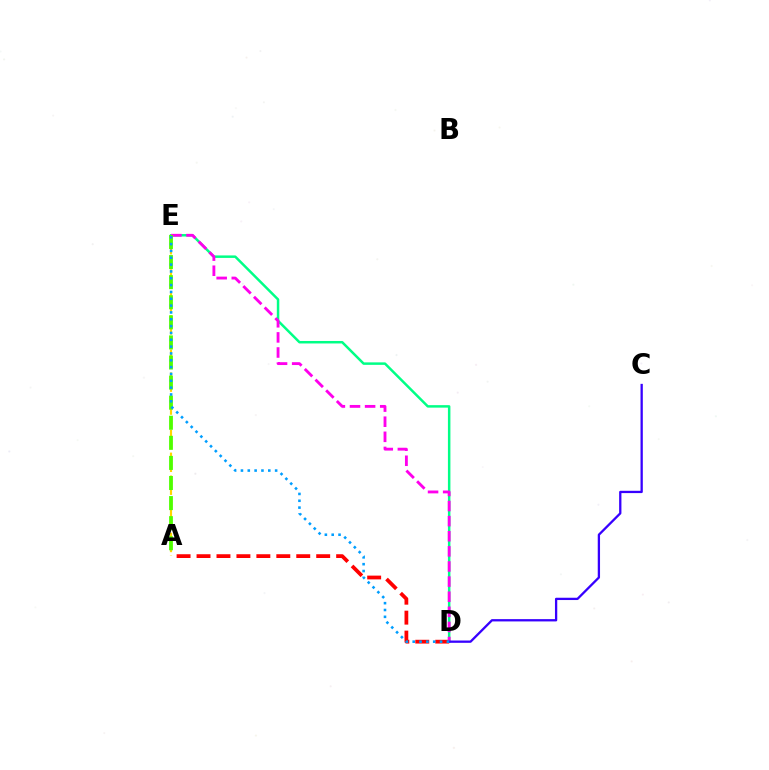{('A', 'D'): [{'color': '#ff0000', 'line_style': 'dashed', 'thickness': 2.71}], ('D', 'E'): [{'color': '#00ff86', 'line_style': 'solid', 'thickness': 1.79}, {'color': '#ff00ed', 'line_style': 'dashed', 'thickness': 2.05}, {'color': '#009eff', 'line_style': 'dotted', 'thickness': 1.86}], ('A', 'E'): [{'color': '#ffd500', 'line_style': 'dashed', 'thickness': 1.56}, {'color': '#4fff00', 'line_style': 'dashed', 'thickness': 2.73}], ('C', 'D'): [{'color': '#3700ff', 'line_style': 'solid', 'thickness': 1.65}]}